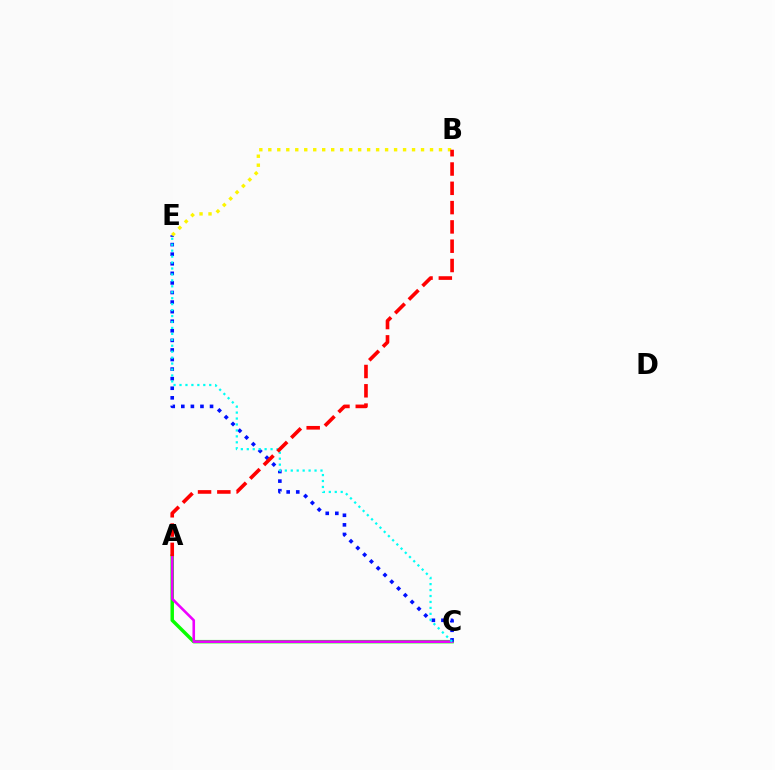{('A', 'C'): [{'color': '#08ff00', 'line_style': 'solid', 'thickness': 2.5}, {'color': '#ee00ff', 'line_style': 'solid', 'thickness': 1.87}], ('C', 'E'): [{'color': '#0010ff', 'line_style': 'dotted', 'thickness': 2.6}, {'color': '#00fff6', 'line_style': 'dotted', 'thickness': 1.61}], ('B', 'E'): [{'color': '#fcf500', 'line_style': 'dotted', 'thickness': 2.44}], ('A', 'B'): [{'color': '#ff0000', 'line_style': 'dashed', 'thickness': 2.62}]}